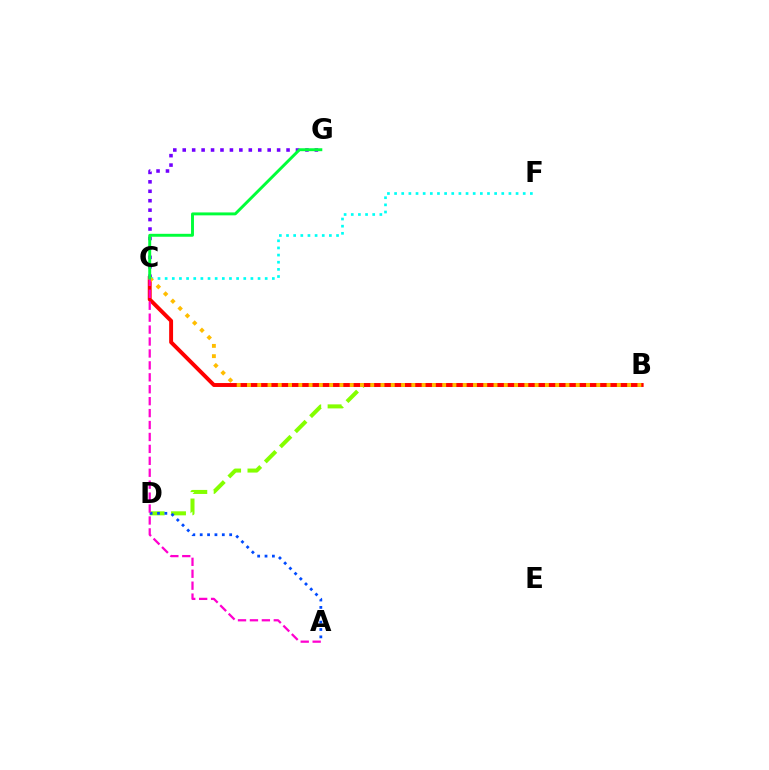{('B', 'D'): [{'color': '#84ff00', 'line_style': 'dashed', 'thickness': 2.9}], ('A', 'D'): [{'color': '#004bff', 'line_style': 'dotted', 'thickness': 2.0}], ('B', 'C'): [{'color': '#ff0000', 'line_style': 'solid', 'thickness': 2.82}, {'color': '#ffbd00', 'line_style': 'dotted', 'thickness': 2.79}], ('C', 'G'): [{'color': '#7200ff', 'line_style': 'dotted', 'thickness': 2.56}, {'color': '#00ff39', 'line_style': 'solid', 'thickness': 2.11}], ('C', 'F'): [{'color': '#00fff6', 'line_style': 'dotted', 'thickness': 1.94}], ('A', 'C'): [{'color': '#ff00cf', 'line_style': 'dashed', 'thickness': 1.62}]}